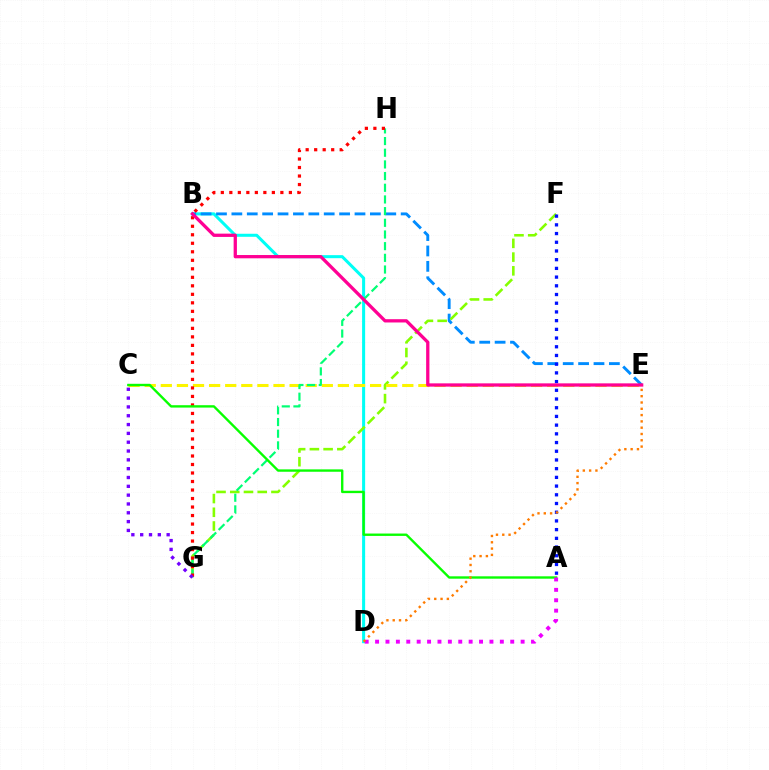{('B', 'D'): [{'color': '#00fff6', 'line_style': 'solid', 'thickness': 2.19}], ('B', 'E'): [{'color': '#008cff', 'line_style': 'dashed', 'thickness': 2.09}, {'color': '#ff0094', 'line_style': 'solid', 'thickness': 2.36}], ('F', 'G'): [{'color': '#84ff00', 'line_style': 'dashed', 'thickness': 1.87}], ('C', 'E'): [{'color': '#fcf500', 'line_style': 'dashed', 'thickness': 2.19}], ('G', 'H'): [{'color': '#00ff74', 'line_style': 'dashed', 'thickness': 1.59}, {'color': '#ff0000', 'line_style': 'dotted', 'thickness': 2.31}], ('A', 'C'): [{'color': '#08ff00', 'line_style': 'solid', 'thickness': 1.71}], ('A', 'F'): [{'color': '#0010ff', 'line_style': 'dotted', 'thickness': 2.37}], ('A', 'D'): [{'color': '#ee00ff', 'line_style': 'dotted', 'thickness': 2.82}], ('D', 'E'): [{'color': '#ff7c00', 'line_style': 'dotted', 'thickness': 1.71}], ('C', 'G'): [{'color': '#7200ff', 'line_style': 'dotted', 'thickness': 2.4}]}